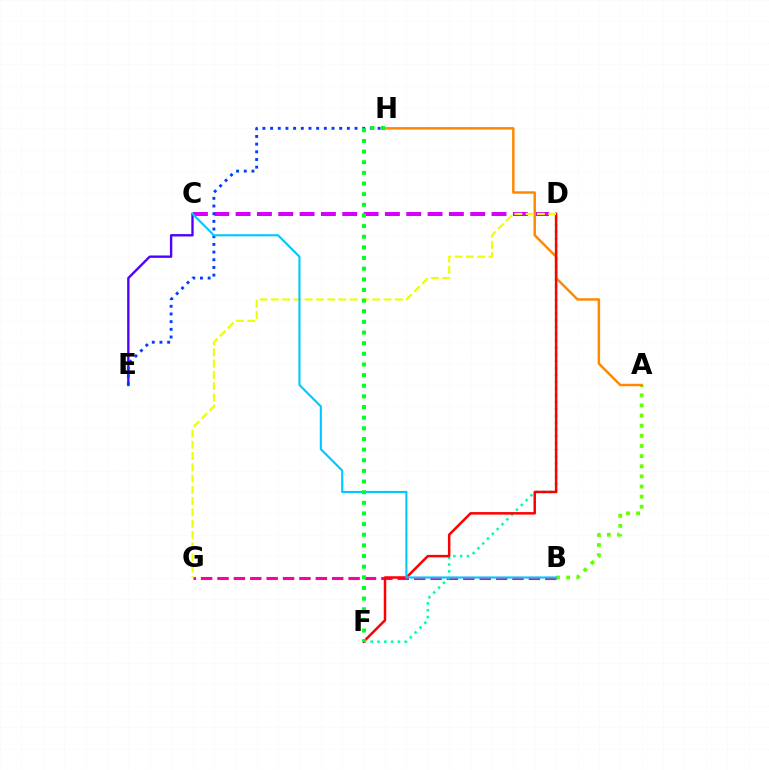{('C', 'D'): [{'color': '#d600ff', 'line_style': 'dashed', 'thickness': 2.9}], ('C', 'E'): [{'color': '#4f00ff', 'line_style': 'solid', 'thickness': 1.7}], ('A', 'B'): [{'color': '#66ff00', 'line_style': 'dotted', 'thickness': 2.75}], ('B', 'G'): [{'color': '#ff00a0', 'line_style': 'dashed', 'thickness': 2.23}], ('A', 'H'): [{'color': '#ff8800', 'line_style': 'solid', 'thickness': 1.78}], ('D', 'F'): [{'color': '#00ffaf', 'line_style': 'dotted', 'thickness': 1.85}, {'color': '#ff0000', 'line_style': 'solid', 'thickness': 1.79}], ('D', 'G'): [{'color': '#eeff00', 'line_style': 'dashed', 'thickness': 1.53}], ('E', 'H'): [{'color': '#003fff', 'line_style': 'dotted', 'thickness': 2.09}], ('B', 'C'): [{'color': '#00c7ff', 'line_style': 'solid', 'thickness': 1.52}], ('F', 'H'): [{'color': '#00ff27', 'line_style': 'dotted', 'thickness': 2.89}]}